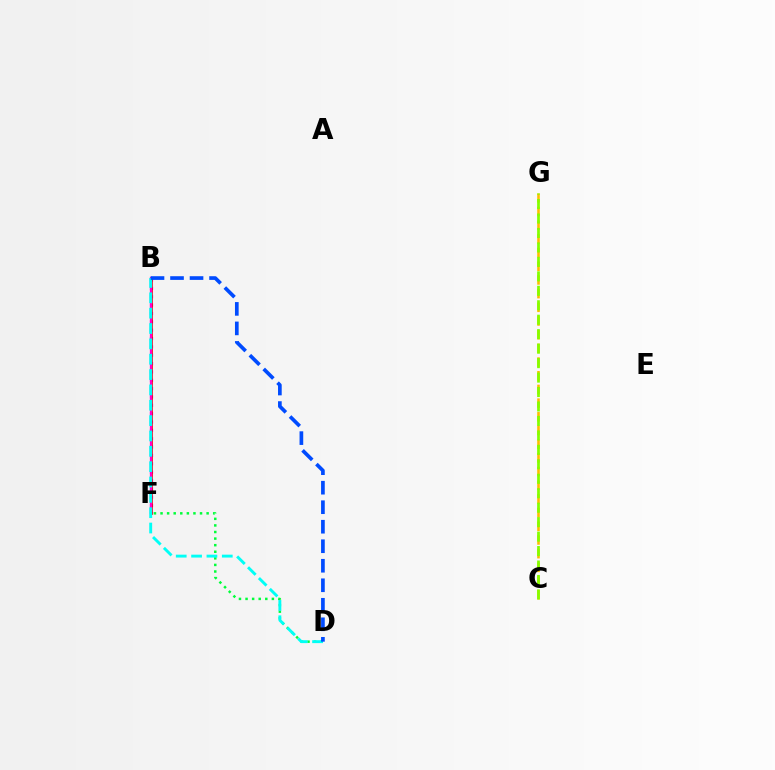{('D', 'F'): [{'color': '#00ff39', 'line_style': 'dotted', 'thickness': 1.79}], ('B', 'F'): [{'color': '#7200ff', 'line_style': 'dotted', 'thickness': 2.27}, {'color': '#ff0000', 'line_style': 'solid', 'thickness': 1.95}, {'color': '#ff00cf', 'line_style': 'solid', 'thickness': 1.63}], ('B', 'D'): [{'color': '#00fff6', 'line_style': 'dashed', 'thickness': 2.08}, {'color': '#004bff', 'line_style': 'dashed', 'thickness': 2.65}], ('C', 'G'): [{'color': '#ffbd00', 'line_style': 'dashed', 'thickness': 1.86}, {'color': '#84ff00', 'line_style': 'dashed', 'thickness': 1.96}]}